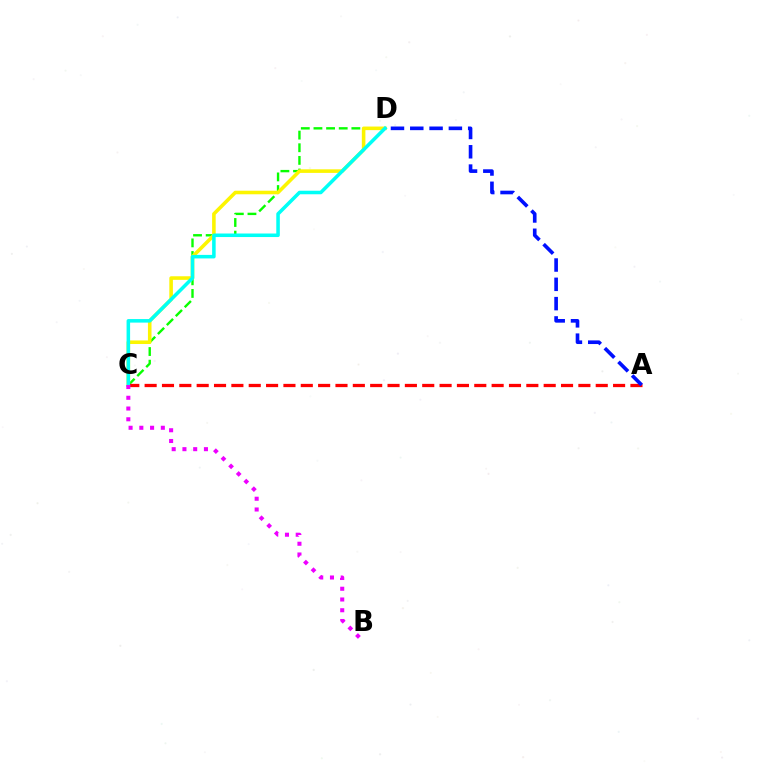{('C', 'D'): [{'color': '#08ff00', 'line_style': 'dashed', 'thickness': 1.72}, {'color': '#fcf500', 'line_style': 'solid', 'thickness': 2.57}, {'color': '#00fff6', 'line_style': 'solid', 'thickness': 2.55}], ('A', 'C'): [{'color': '#ff0000', 'line_style': 'dashed', 'thickness': 2.36}], ('A', 'D'): [{'color': '#0010ff', 'line_style': 'dashed', 'thickness': 2.62}], ('B', 'C'): [{'color': '#ee00ff', 'line_style': 'dotted', 'thickness': 2.92}]}